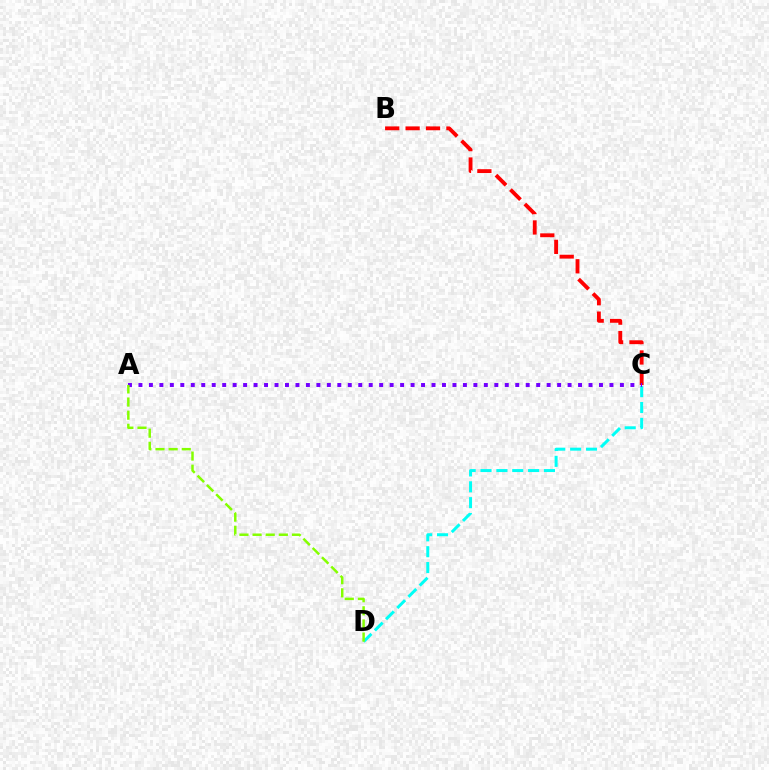{('C', 'D'): [{'color': '#00fff6', 'line_style': 'dashed', 'thickness': 2.15}], ('B', 'C'): [{'color': '#ff0000', 'line_style': 'dashed', 'thickness': 2.77}], ('A', 'C'): [{'color': '#7200ff', 'line_style': 'dotted', 'thickness': 2.84}], ('A', 'D'): [{'color': '#84ff00', 'line_style': 'dashed', 'thickness': 1.78}]}